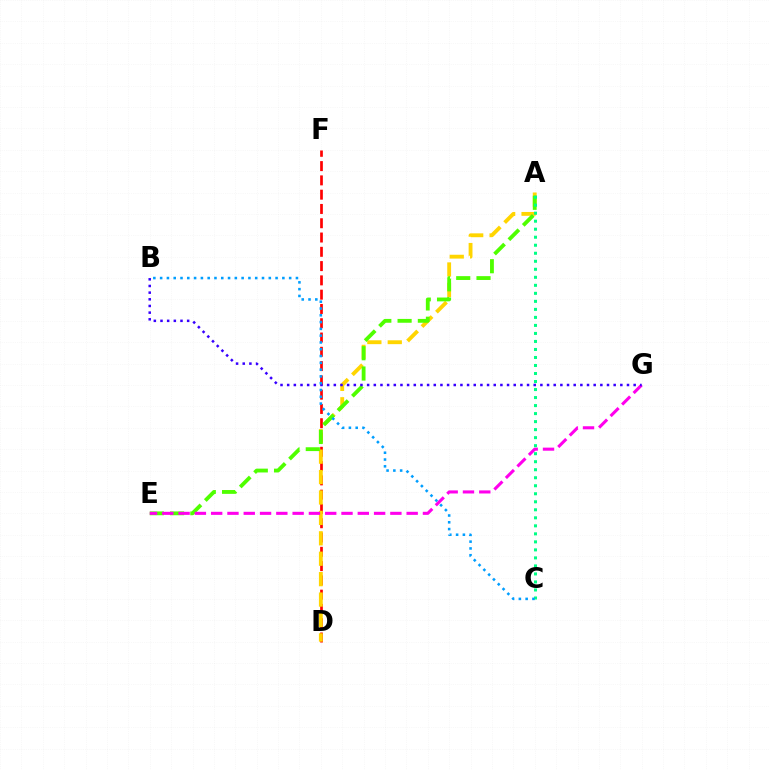{('D', 'F'): [{'color': '#ff0000', 'line_style': 'dashed', 'thickness': 1.94}], ('A', 'D'): [{'color': '#ffd500', 'line_style': 'dashed', 'thickness': 2.77}], ('A', 'E'): [{'color': '#4fff00', 'line_style': 'dashed', 'thickness': 2.76}], ('E', 'G'): [{'color': '#ff00ed', 'line_style': 'dashed', 'thickness': 2.21}], ('A', 'C'): [{'color': '#00ff86', 'line_style': 'dotted', 'thickness': 2.18}], ('B', 'G'): [{'color': '#3700ff', 'line_style': 'dotted', 'thickness': 1.81}], ('B', 'C'): [{'color': '#009eff', 'line_style': 'dotted', 'thickness': 1.85}]}